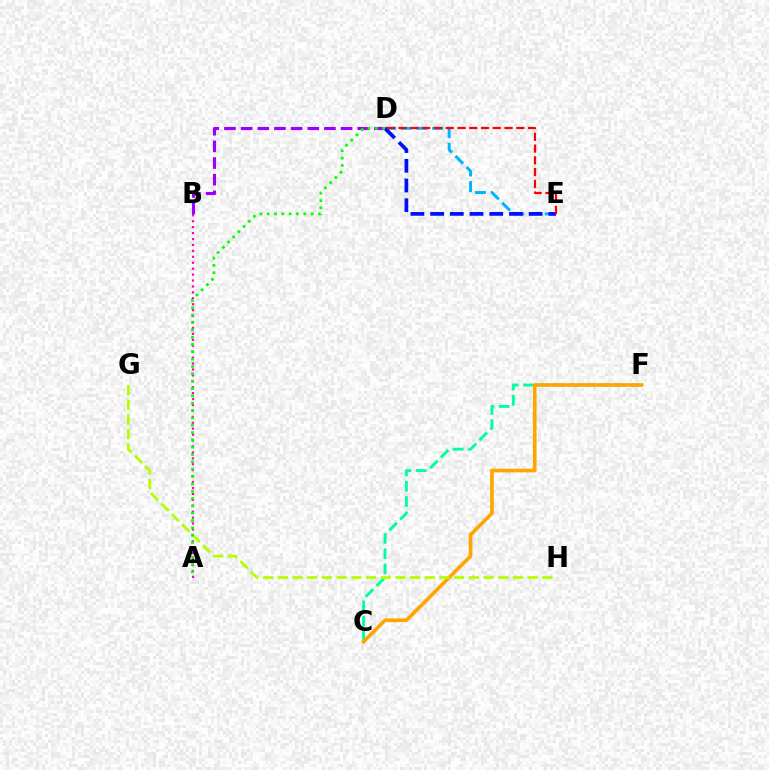{('D', 'E'): [{'color': '#00b5ff', 'line_style': 'dashed', 'thickness': 2.14}, {'color': '#0010ff', 'line_style': 'dashed', 'thickness': 2.68}, {'color': '#ff0000', 'line_style': 'dashed', 'thickness': 1.6}], ('B', 'D'): [{'color': '#9b00ff', 'line_style': 'dashed', 'thickness': 2.26}], ('C', 'F'): [{'color': '#00ff9d', 'line_style': 'dashed', 'thickness': 2.07}, {'color': '#ffa500', 'line_style': 'solid', 'thickness': 2.6}], ('A', 'B'): [{'color': '#ff00bd', 'line_style': 'dotted', 'thickness': 1.61}], ('G', 'H'): [{'color': '#b3ff00', 'line_style': 'dashed', 'thickness': 2.0}], ('A', 'D'): [{'color': '#08ff00', 'line_style': 'dotted', 'thickness': 1.99}]}